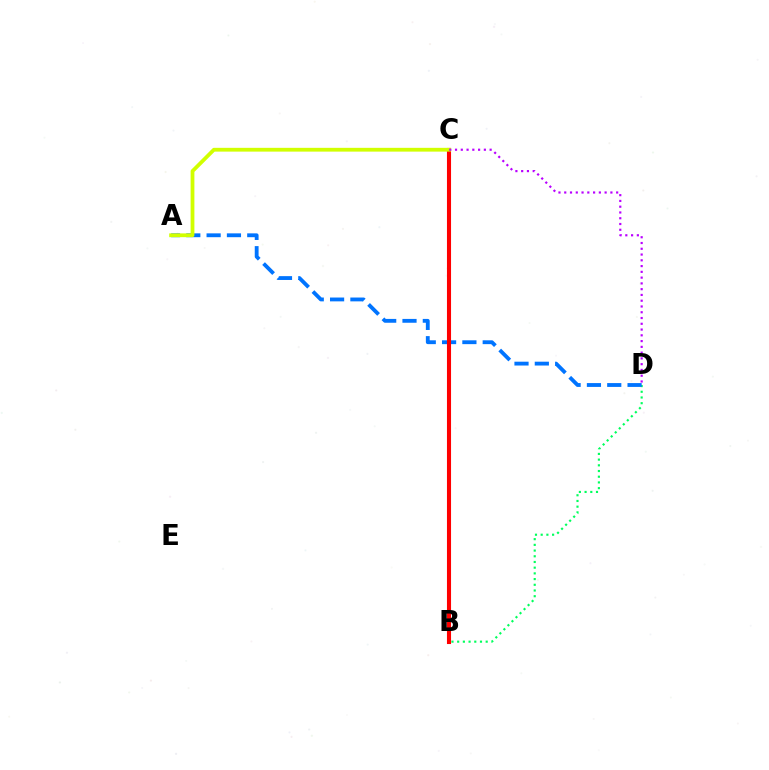{('B', 'D'): [{'color': '#00ff5c', 'line_style': 'dotted', 'thickness': 1.55}], ('A', 'D'): [{'color': '#0074ff', 'line_style': 'dashed', 'thickness': 2.76}], ('B', 'C'): [{'color': '#ff0000', 'line_style': 'solid', 'thickness': 2.94}], ('A', 'C'): [{'color': '#d1ff00', 'line_style': 'solid', 'thickness': 2.73}], ('C', 'D'): [{'color': '#b900ff', 'line_style': 'dotted', 'thickness': 1.57}]}